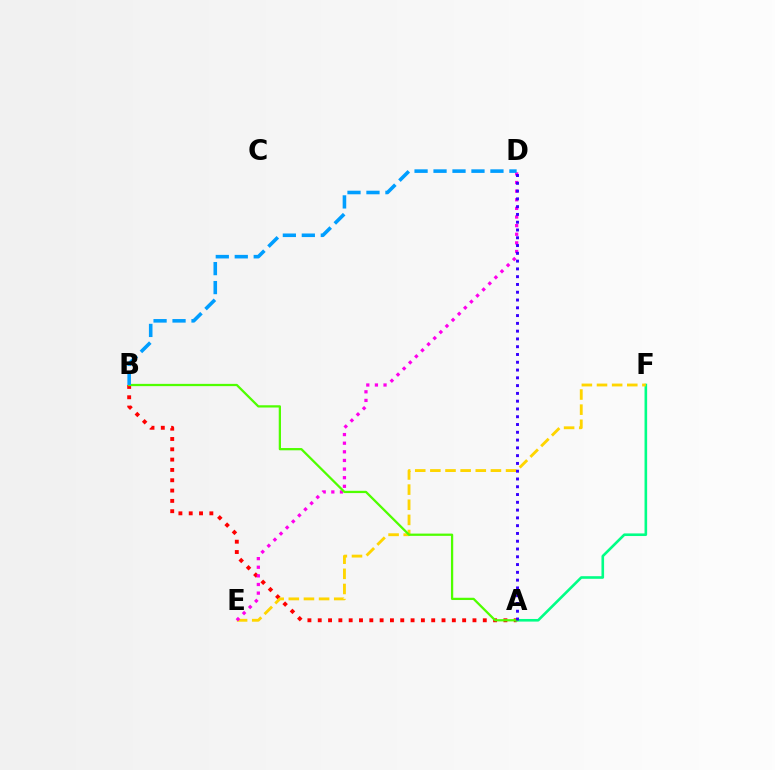{('A', 'B'): [{'color': '#ff0000', 'line_style': 'dotted', 'thickness': 2.8}, {'color': '#4fff00', 'line_style': 'solid', 'thickness': 1.63}], ('A', 'F'): [{'color': '#00ff86', 'line_style': 'solid', 'thickness': 1.88}], ('E', 'F'): [{'color': '#ffd500', 'line_style': 'dashed', 'thickness': 2.06}], ('D', 'E'): [{'color': '#ff00ed', 'line_style': 'dotted', 'thickness': 2.34}], ('B', 'D'): [{'color': '#009eff', 'line_style': 'dashed', 'thickness': 2.58}], ('A', 'D'): [{'color': '#3700ff', 'line_style': 'dotted', 'thickness': 2.11}]}